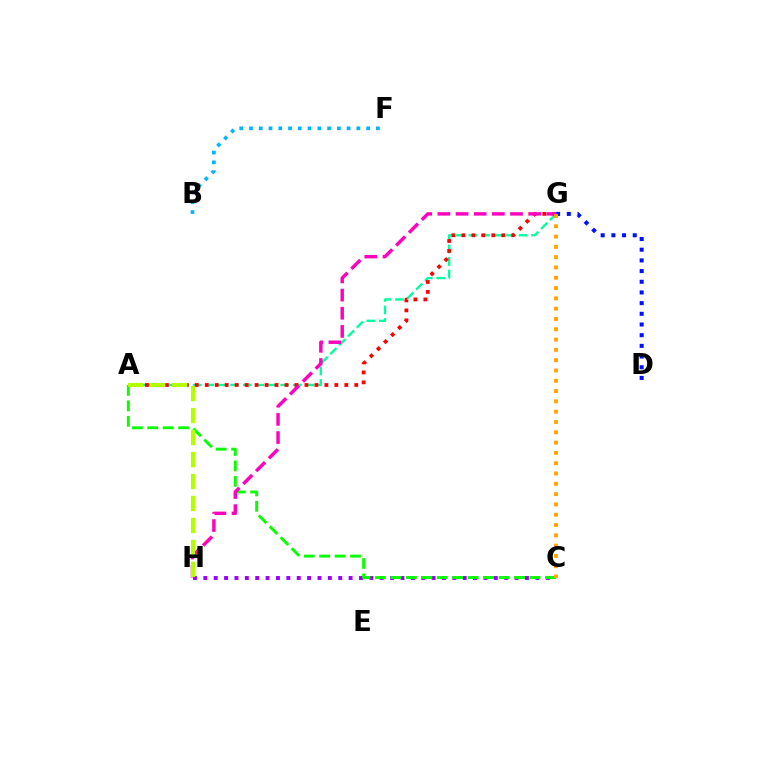{('A', 'G'): [{'color': '#00ff9d', 'line_style': 'dashed', 'thickness': 1.7}, {'color': '#ff0000', 'line_style': 'dotted', 'thickness': 2.71}], ('B', 'F'): [{'color': '#00b5ff', 'line_style': 'dotted', 'thickness': 2.65}], ('C', 'H'): [{'color': '#9b00ff', 'line_style': 'dotted', 'thickness': 2.82}], ('A', 'C'): [{'color': '#08ff00', 'line_style': 'dashed', 'thickness': 2.1}], ('D', 'G'): [{'color': '#0010ff', 'line_style': 'dotted', 'thickness': 2.9}], ('G', 'H'): [{'color': '#ff00bd', 'line_style': 'dashed', 'thickness': 2.47}], ('C', 'G'): [{'color': '#ffa500', 'line_style': 'dotted', 'thickness': 2.8}], ('A', 'H'): [{'color': '#b3ff00', 'line_style': 'dashed', 'thickness': 2.99}]}